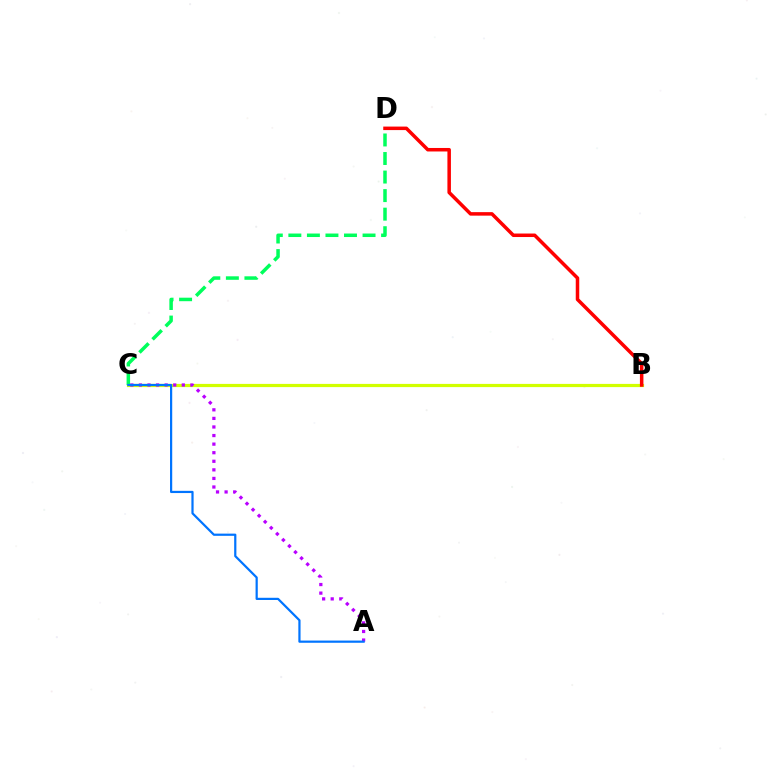{('B', 'C'): [{'color': '#d1ff00', 'line_style': 'solid', 'thickness': 2.31}], ('B', 'D'): [{'color': '#ff0000', 'line_style': 'solid', 'thickness': 2.52}], ('A', 'C'): [{'color': '#b900ff', 'line_style': 'dotted', 'thickness': 2.33}, {'color': '#0074ff', 'line_style': 'solid', 'thickness': 1.59}], ('C', 'D'): [{'color': '#00ff5c', 'line_style': 'dashed', 'thickness': 2.52}]}